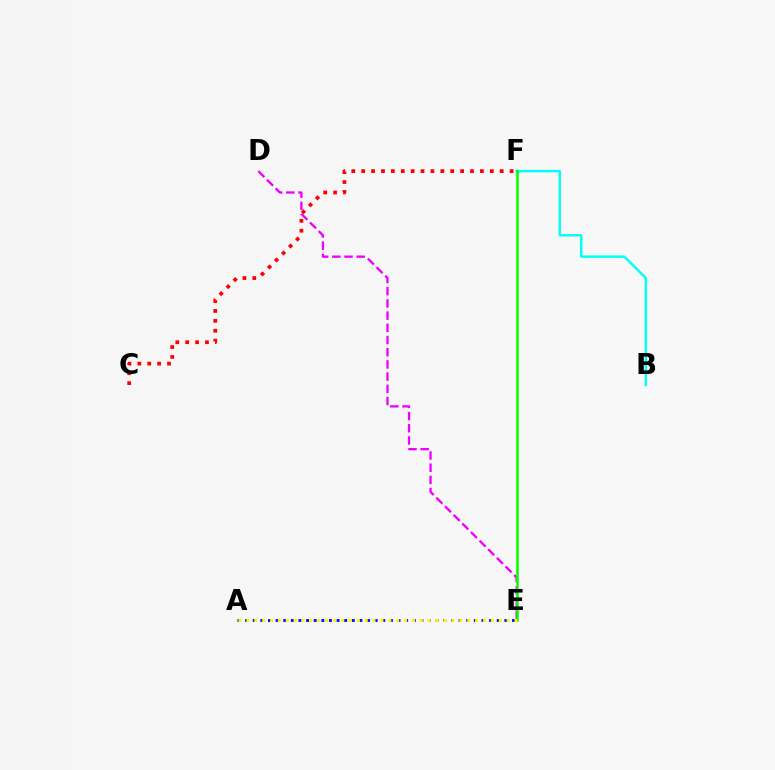{('C', 'F'): [{'color': '#ff0000', 'line_style': 'dotted', 'thickness': 2.69}], ('B', 'F'): [{'color': '#00fff6', 'line_style': 'solid', 'thickness': 1.76}], ('D', 'E'): [{'color': '#ee00ff', 'line_style': 'dashed', 'thickness': 1.66}], ('A', 'E'): [{'color': '#0010ff', 'line_style': 'dotted', 'thickness': 2.07}, {'color': '#fcf500', 'line_style': 'dotted', 'thickness': 2.14}], ('E', 'F'): [{'color': '#08ff00', 'line_style': 'solid', 'thickness': 1.88}]}